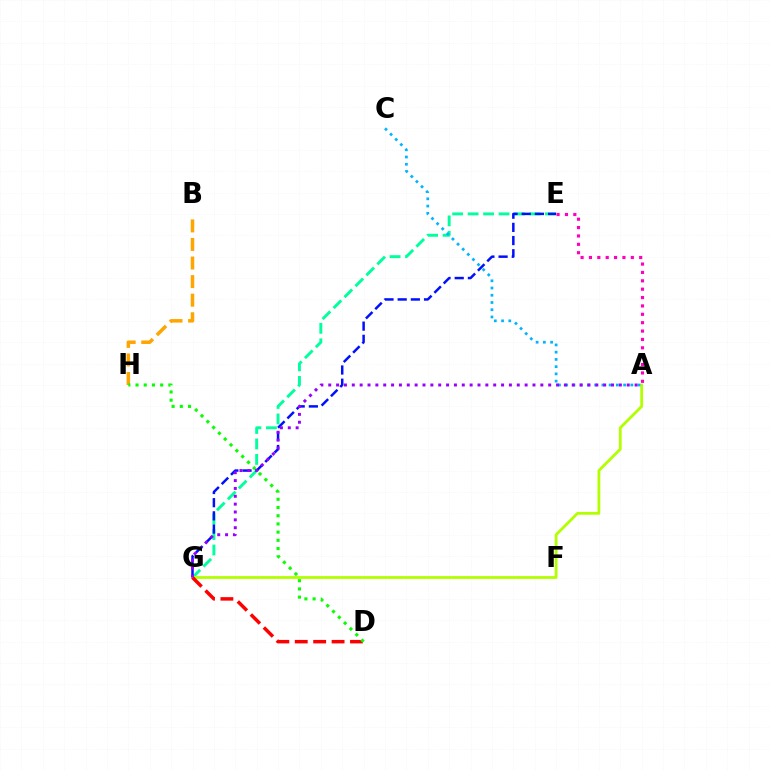{('B', 'H'): [{'color': '#ffa500', 'line_style': 'dashed', 'thickness': 2.52}], ('E', 'G'): [{'color': '#00ff9d', 'line_style': 'dashed', 'thickness': 2.1}, {'color': '#0010ff', 'line_style': 'dashed', 'thickness': 1.79}], ('A', 'G'): [{'color': '#b3ff00', 'line_style': 'solid', 'thickness': 2.01}, {'color': '#9b00ff', 'line_style': 'dotted', 'thickness': 2.13}], ('D', 'G'): [{'color': '#ff0000', 'line_style': 'dashed', 'thickness': 2.5}], ('A', 'E'): [{'color': '#ff00bd', 'line_style': 'dotted', 'thickness': 2.28}], ('A', 'C'): [{'color': '#00b5ff', 'line_style': 'dotted', 'thickness': 1.97}], ('D', 'H'): [{'color': '#08ff00', 'line_style': 'dotted', 'thickness': 2.23}]}